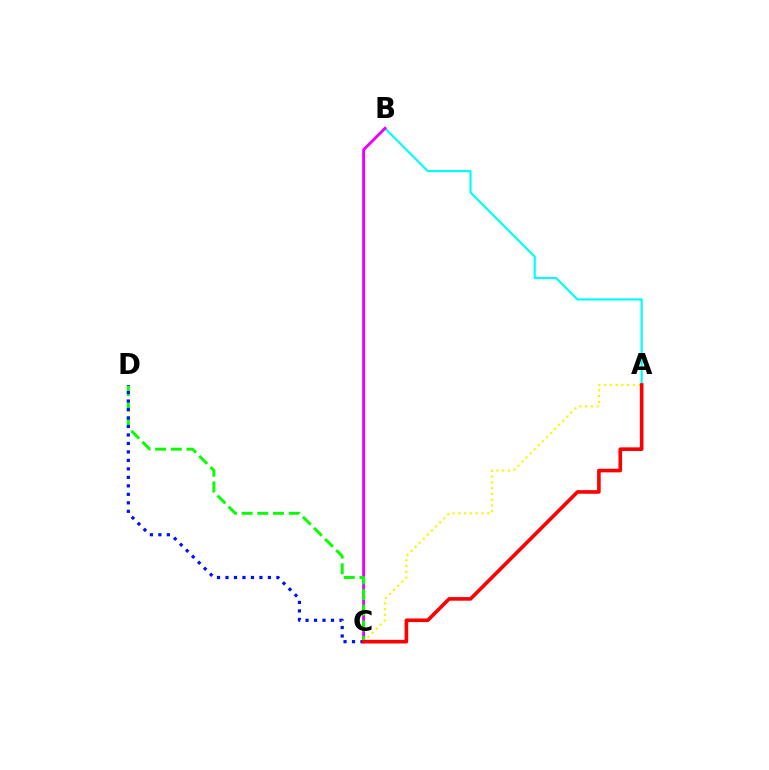{('A', 'B'): [{'color': '#00fff6', 'line_style': 'solid', 'thickness': 1.55}], ('B', 'C'): [{'color': '#ee00ff', 'line_style': 'solid', 'thickness': 2.07}], ('C', 'D'): [{'color': '#08ff00', 'line_style': 'dashed', 'thickness': 2.13}, {'color': '#0010ff', 'line_style': 'dotted', 'thickness': 2.31}], ('A', 'C'): [{'color': '#fcf500', 'line_style': 'dotted', 'thickness': 1.57}, {'color': '#ff0000', 'line_style': 'solid', 'thickness': 2.61}]}